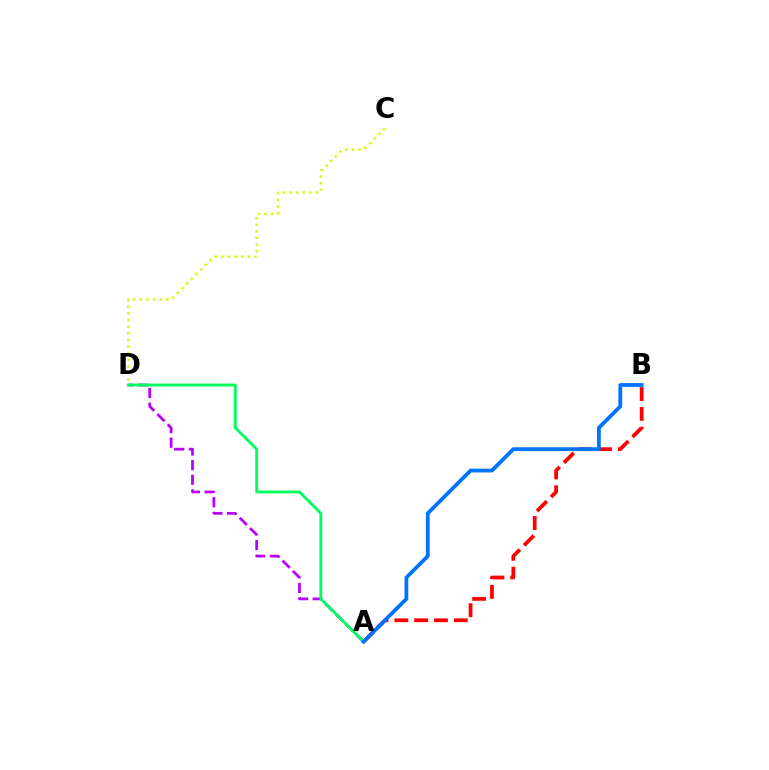{('A', 'B'): [{'color': '#ff0000', 'line_style': 'dashed', 'thickness': 2.69}, {'color': '#0074ff', 'line_style': 'solid', 'thickness': 2.74}], ('A', 'D'): [{'color': '#b900ff', 'line_style': 'dashed', 'thickness': 1.99}, {'color': '#00ff5c', 'line_style': 'solid', 'thickness': 2.06}], ('C', 'D'): [{'color': '#d1ff00', 'line_style': 'dotted', 'thickness': 1.8}]}